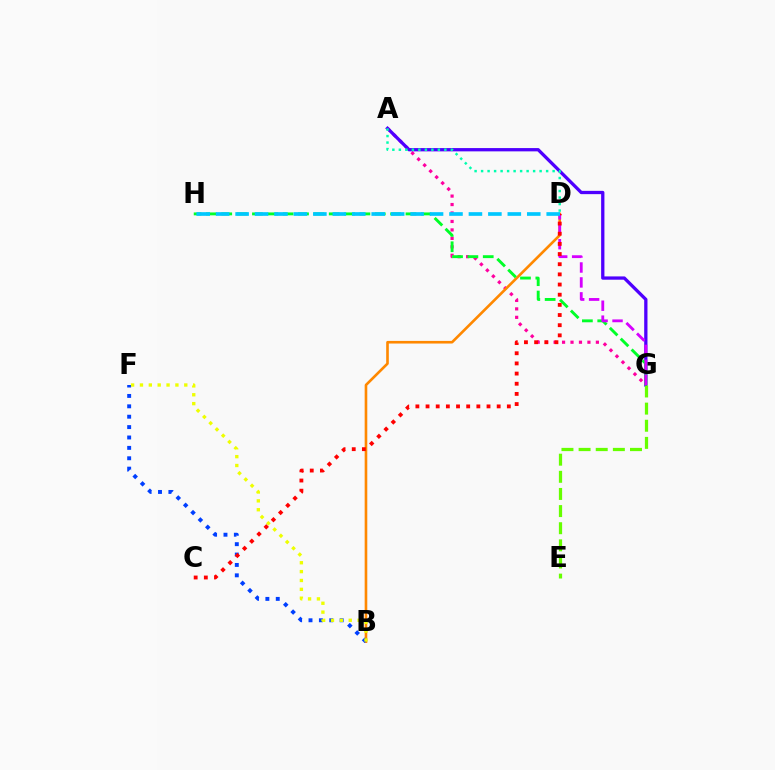{('A', 'G'): [{'color': '#ff00a0', 'line_style': 'dotted', 'thickness': 2.3}, {'color': '#4f00ff', 'line_style': 'solid', 'thickness': 2.37}], ('B', 'D'): [{'color': '#ff8800', 'line_style': 'solid', 'thickness': 1.89}], ('B', 'F'): [{'color': '#003fff', 'line_style': 'dotted', 'thickness': 2.82}, {'color': '#eeff00', 'line_style': 'dotted', 'thickness': 2.41}], ('G', 'H'): [{'color': '#00ff27', 'line_style': 'dashed', 'thickness': 2.09}], ('E', 'G'): [{'color': '#66ff00', 'line_style': 'dashed', 'thickness': 2.33}], ('D', 'G'): [{'color': '#d600ff', 'line_style': 'dashed', 'thickness': 2.03}], ('C', 'D'): [{'color': '#ff0000', 'line_style': 'dotted', 'thickness': 2.76}], ('A', 'D'): [{'color': '#00ffaf', 'line_style': 'dotted', 'thickness': 1.77}], ('D', 'H'): [{'color': '#00c7ff', 'line_style': 'dashed', 'thickness': 2.64}]}